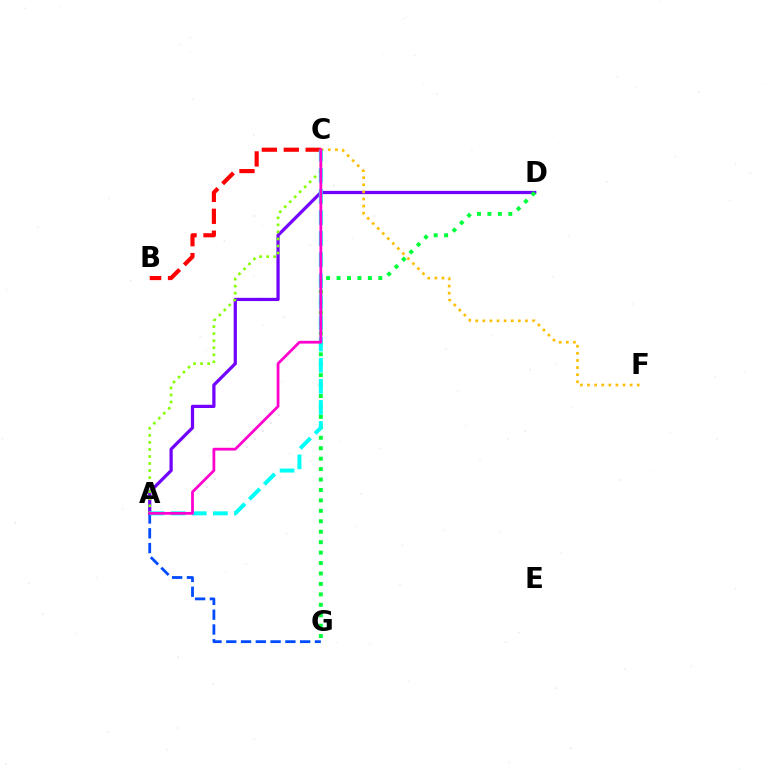{('A', 'D'): [{'color': '#7200ff', 'line_style': 'solid', 'thickness': 2.32}], ('A', 'G'): [{'color': '#004bff', 'line_style': 'dashed', 'thickness': 2.01}], ('C', 'F'): [{'color': '#ffbd00', 'line_style': 'dotted', 'thickness': 1.93}], ('B', 'C'): [{'color': '#ff0000', 'line_style': 'dashed', 'thickness': 2.98}], ('D', 'G'): [{'color': '#00ff39', 'line_style': 'dotted', 'thickness': 2.84}], ('A', 'C'): [{'color': '#84ff00', 'line_style': 'dotted', 'thickness': 1.91}, {'color': '#00fff6', 'line_style': 'dashed', 'thickness': 2.87}, {'color': '#ff00cf', 'line_style': 'solid', 'thickness': 2.0}]}